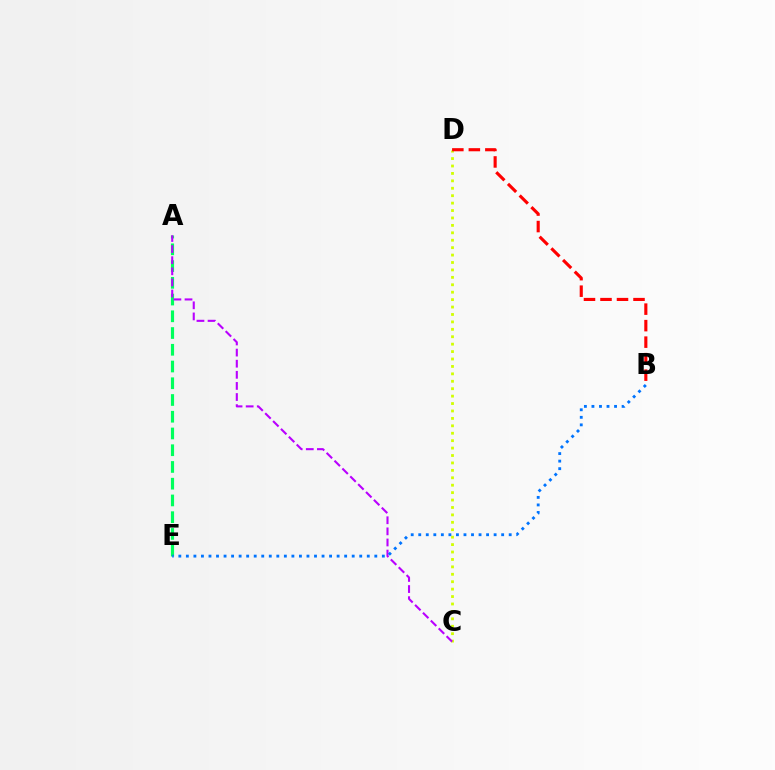{('C', 'D'): [{'color': '#d1ff00', 'line_style': 'dotted', 'thickness': 2.02}], ('A', 'E'): [{'color': '#00ff5c', 'line_style': 'dashed', 'thickness': 2.27}], ('A', 'C'): [{'color': '#b900ff', 'line_style': 'dashed', 'thickness': 1.51}], ('B', 'E'): [{'color': '#0074ff', 'line_style': 'dotted', 'thickness': 2.05}], ('B', 'D'): [{'color': '#ff0000', 'line_style': 'dashed', 'thickness': 2.24}]}